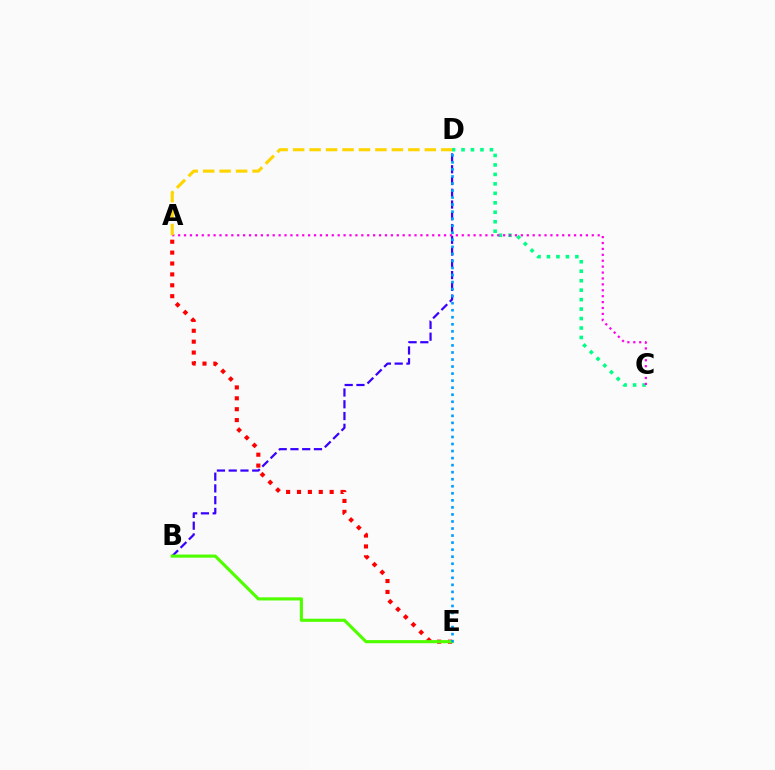{('A', 'E'): [{'color': '#ff0000', 'line_style': 'dotted', 'thickness': 2.96}], ('C', 'D'): [{'color': '#00ff86', 'line_style': 'dotted', 'thickness': 2.57}], ('B', 'D'): [{'color': '#3700ff', 'line_style': 'dashed', 'thickness': 1.6}], ('B', 'E'): [{'color': '#4fff00', 'line_style': 'solid', 'thickness': 2.25}], ('D', 'E'): [{'color': '#009eff', 'line_style': 'dotted', 'thickness': 1.91}], ('A', 'C'): [{'color': '#ff00ed', 'line_style': 'dotted', 'thickness': 1.61}], ('A', 'D'): [{'color': '#ffd500', 'line_style': 'dashed', 'thickness': 2.24}]}